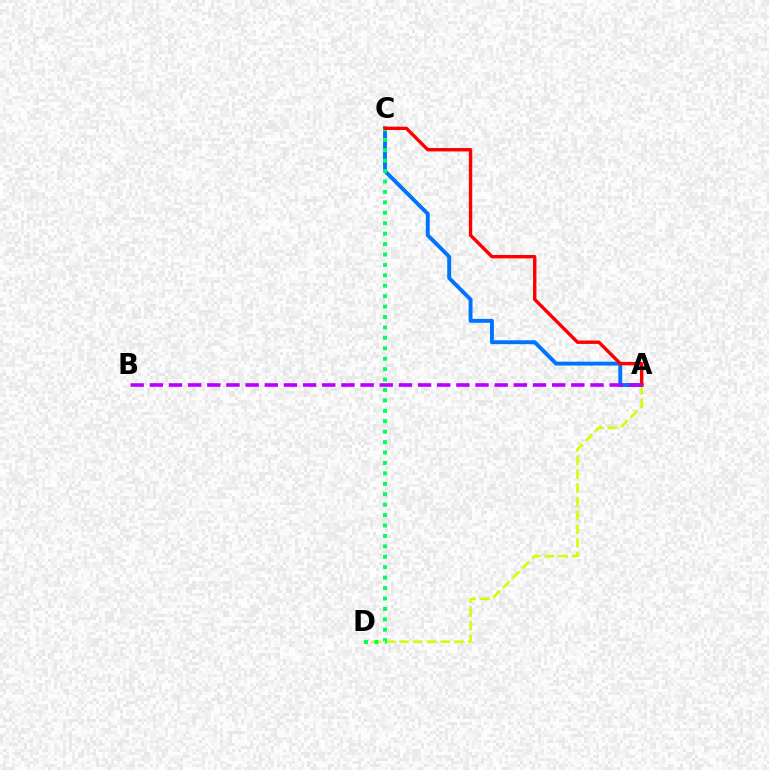{('A', 'C'): [{'color': '#0074ff', 'line_style': 'solid', 'thickness': 2.8}, {'color': '#ff0000', 'line_style': 'solid', 'thickness': 2.44}], ('A', 'D'): [{'color': '#d1ff00', 'line_style': 'dashed', 'thickness': 1.87}], ('C', 'D'): [{'color': '#00ff5c', 'line_style': 'dotted', 'thickness': 2.83}], ('A', 'B'): [{'color': '#b900ff', 'line_style': 'dashed', 'thickness': 2.6}]}